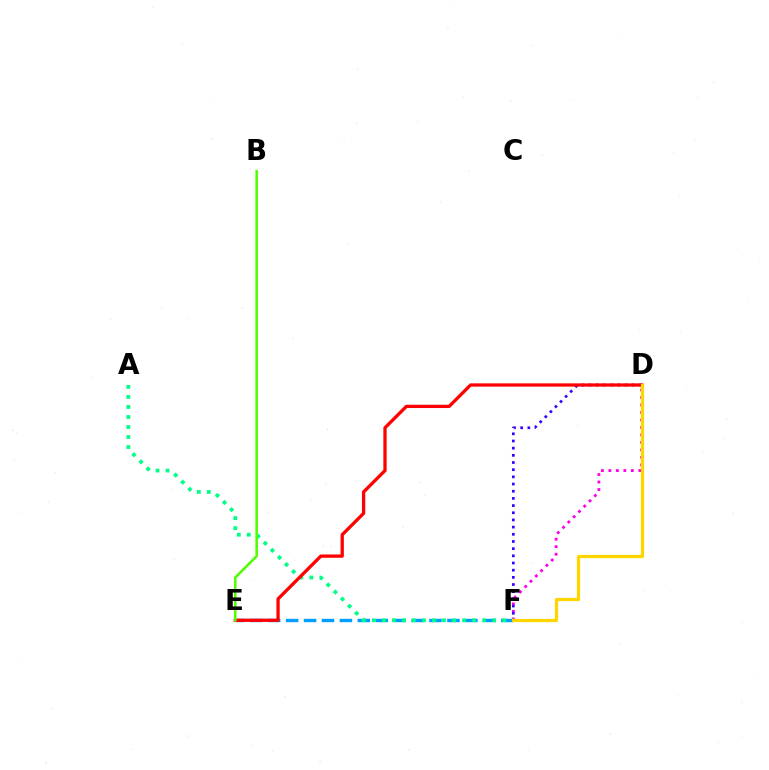{('E', 'F'): [{'color': '#009eff', 'line_style': 'dashed', 'thickness': 2.44}], ('D', 'F'): [{'color': '#ff00ed', 'line_style': 'dotted', 'thickness': 2.04}, {'color': '#3700ff', 'line_style': 'dotted', 'thickness': 1.95}, {'color': '#ffd500', 'line_style': 'solid', 'thickness': 2.32}], ('A', 'F'): [{'color': '#00ff86', 'line_style': 'dotted', 'thickness': 2.73}], ('D', 'E'): [{'color': '#ff0000', 'line_style': 'solid', 'thickness': 2.36}], ('B', 'E'): [{'color': '#4fff00', 'line_style': 'solid', 'thickness': 1.84}]}